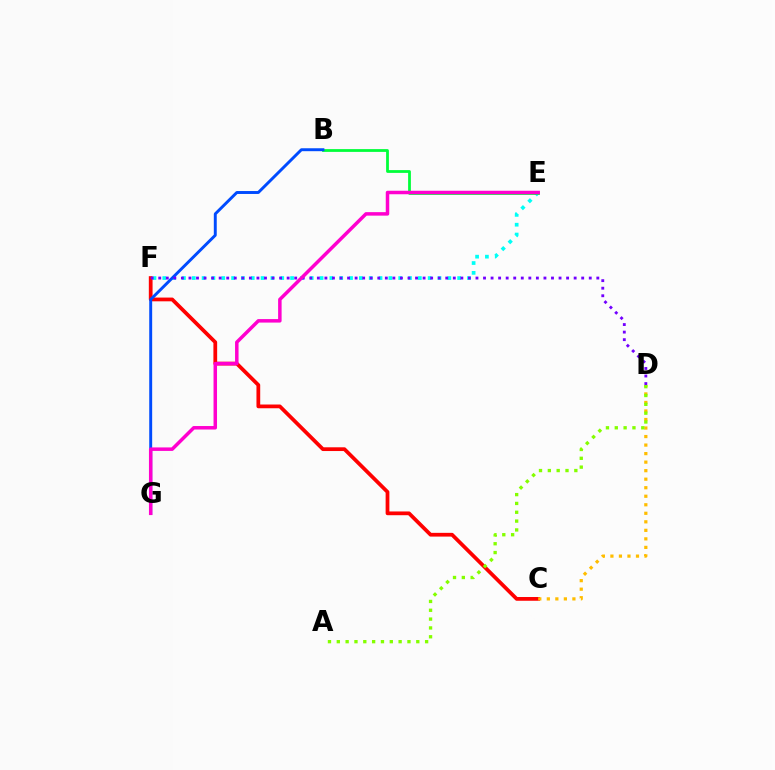{('E', 'F'): [{'color': '#00fff6', 'line_style': 'dotted', 'thickness': 2.67}], ('B', 'E'): [{'color': '#00ff39', 'line_style': 'solid', 'thickness': 2.0}], ('C', 'F'): [{'color': '#ff0000', 'line_style': 'solid', 'thickness': 2.7}], ('C', 'D'): [{'color': '#ffbd00', 'line_style': 'dotted', 'thickness': 2.32}], ('B', 'G'): [{'color': '#004bff', 'line_style': 'solid', 'thickness': 2.11}], ('D', 'F'): [{'color': '#7200ff', 'line_style': 'dotted', 'thickness': 2.05}], ('A', 'D'): [{'color': '#84ff00', 'line_style': 'dotted', 'thickness': 2.4}], ('E', 'G'): [{'color': '#ff00cf', 'line_style': 'solid', 'thickness': 2.51}]}